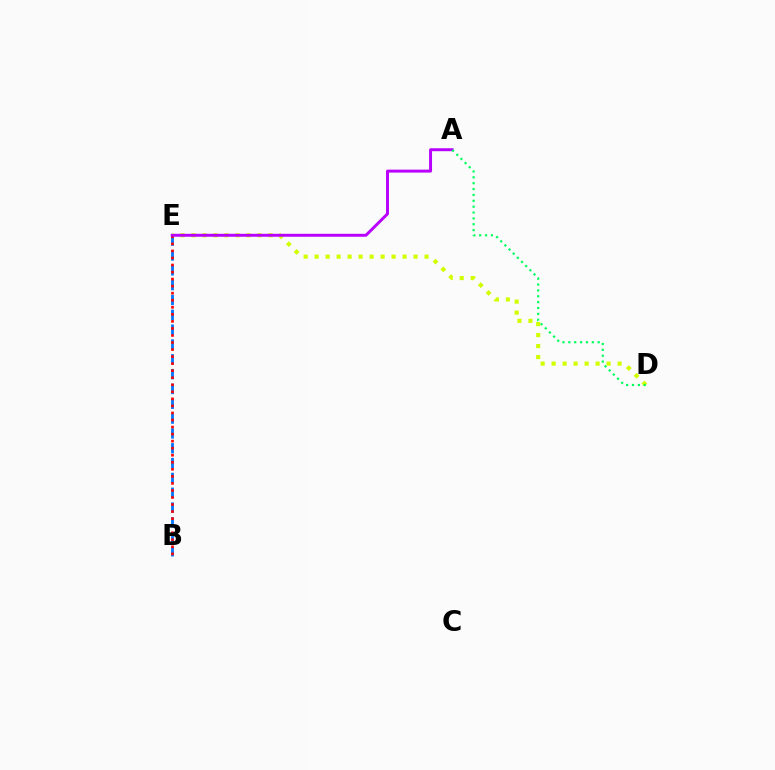{('B', 'E'): [{'color': '#0074ff', 'line_style': 'dashed', 'thickness': 2.01}, {'color': '#ff0000', 'line_style': 'dotted', 'thickness': 1.91}], ('D', 'E'): [{'color': '#d1ff00', 'line_style': 'dotted', 'thickness': 2.99}], ('A', 'E'): [{'color': '#b900ff', 'line_style': 'solid', 'thickness': 2.13}], ('A', 'D'): [{'color': '#00ff5c', 'line_style': 'dotted', 'thickness': 1.59}]}